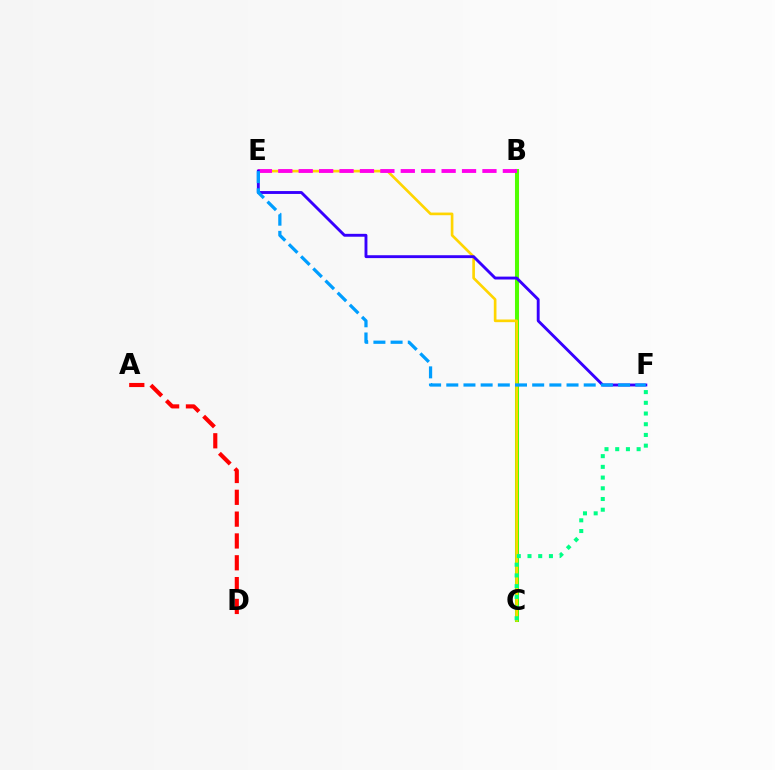{('B', 'C'): [{'color': '#4fff00', 'line_style': 'solid', 'thickness': 2.91}], ('C', 'E'): [{'color': '#ffd500', 'line_style': 'solid', 'thickness': 1.92}], ('B', 'E'): [{'color': '#ff00ed', 'line_style': 'dashed', 'thickness': 2.77}], ('E', 'F'): [{'color': '#3700ff', 'line_style': 'solid', 'thickness': 2.07}, {'color': '#009eff', 'line_style': 'dashed', 'thickness': 2.33}], ('A', 'D'): [{'color': '#ff0000', 'line_style': 'dashed', 'thickness': 2.97}], ('C', 'F'): [{'color': '#00ff86', 'line_style': 'dotted', 'thickness': 2.91}]}